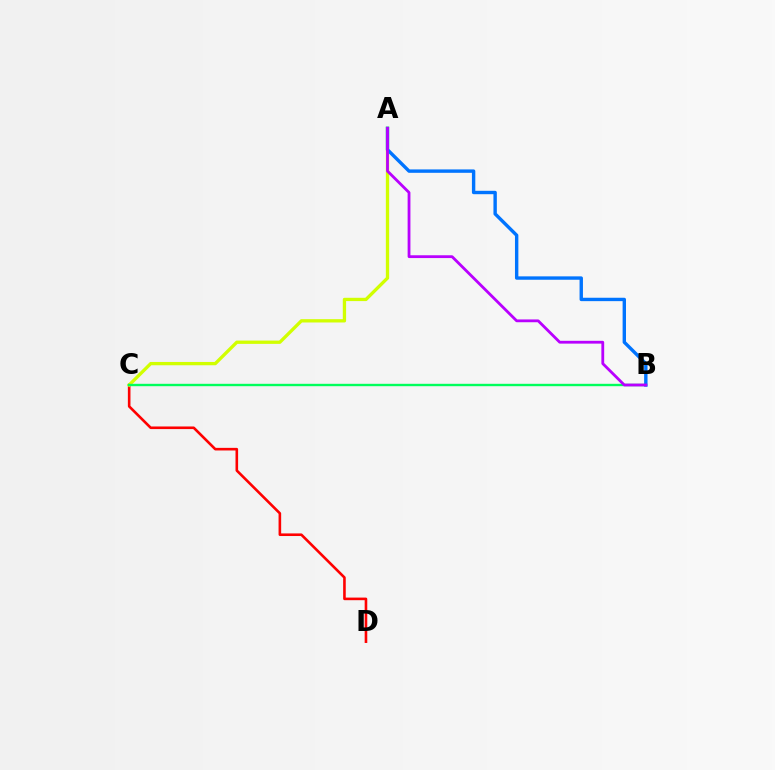{('C', 'D'): [{'color': '#ff0000', 'line_style': 'solid', 'thickness': 1.88}], ('A', 'C'): [{'color': '#d1ff00', 'line_style': 'solid', 'thickness': 2.38}], ('B', 'C'): [{'color': '#00ff5c', 'line_style': 'solid', 'thickness': 1.71}], ('A', 'B'): [{'color': '#0074ff', 'line_style': 'solid', 'thickness': 2.44}, {'color': '#b900ff', 'line_style': 'solid', 'thickness': 2.02}]}